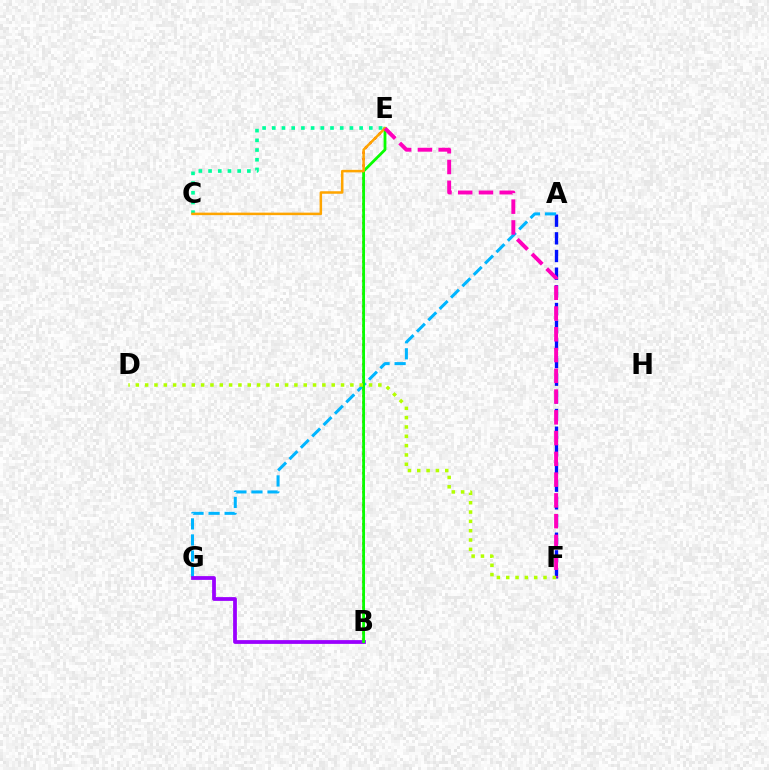{('B', 'E'): [{'color': '#ff0000', 'line_style': 'dotted', 'thickness': 1.74}, {'color': '#08ff00', 'line_style': 'solid', 'thickness': 2.02}], ('A', 'F'): [{'color': '#0010ff', 'line_style': 'dashed', 'thickness': 2.4}], ('A', 'G'): [{'color': '#00b5ff', 'line_style': 'dashed', 'thickness': 2.18}], ('C', 'E'): [{'color': '#00ff9d', 'line_style': 'dotted', 'thickness': 2.64}, {'color': '#ffa500', 'line_style': 'solid', 'thickness': 1.81}], ('B', 'G'): [{'color': '#9b00ff', 'line_style': 'solid', 'thickness': 2.72}], ('E', 'F'): [{'color': '#ff00bd', 'line_style': 'dashed', 'thickness': 2.82}], ('D', 'F'): [{'color': '#b3ff00', 'line_style': 'dotted', 'thickness': 2.53}]}